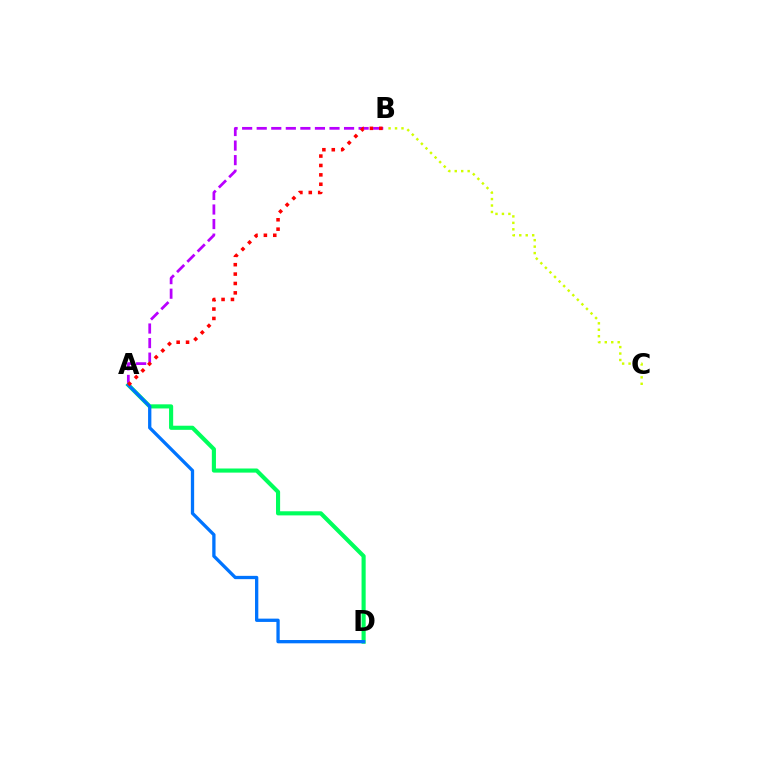{('A', 'B'): [{'color': '#b900ff', 'line_style': 'dashed', 'thickness': 1.98}, {'color': '#ff0000', 'line_style': 'dotted', 'thickness': 2.55}], ('A', 'D'): [{'color': '#00ff5c', 'line_style': 'solid', 'thickness': 2.96}, {'color': '#0074ff', 'line_style': 'solid', 'thickness': 2.37}], ('B', 'C'): [{'color': '#d1ff00', 'line_style': 'dotted', 'thickness': 1.75}]}